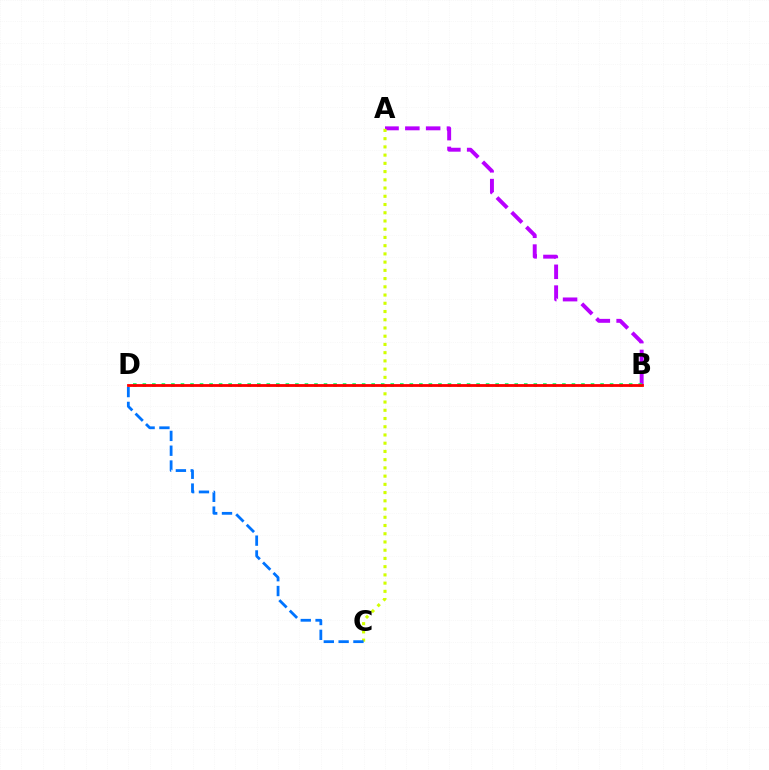{('A', 'B'): [{'color': '#b900ff', 'line_style': 'dashed', 'thickness': 2.83}], ('B', 'D'): [{'color': '#00ff5c', 'line_style': 'dotted', 'thickness': 2.59}, {'color': '#ff0000', 'line_style': 'solid', 'thickness': 2.02}], ('A', 'C'): [{'color': '#d1ff00', 'line_style': 'dotted', 'thickness': 2.24}], ('C', 'D'): [{'color': '#0074ff', 'line_style': 'dashed', 'thickness': 2.01}]}